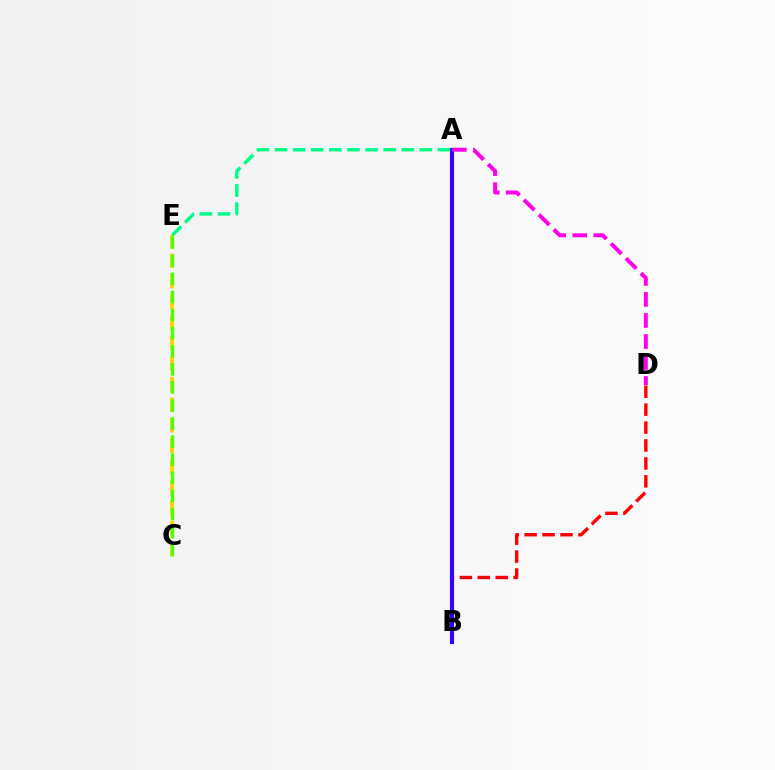{('B', 'D'): [{'color': '#ff0000', 'line_style': 'dashed', 'thickness': 2.44}], ('A', 'B'): [{'color': '#009eff', 'line_style': 'dashed', 'thickness': 2.85}, {'color': '#3700ff', 'line_style': 'solid', 'thickness': 2.98}], ('C', 'E'): [{'color': '#ffd500', 'line_style': 'dashed', 'thickness': 2.8}, {'color': '#4fff00', 'line_style': 'dashed', 'thickness': 2.46}], ('A', 'D'): [{'color': '#ff00ed', 'line_style': 'dashed', 'thickness': 2.86}], ('A', 'E'): [{'color': '#00ff86', 'line_style': 'dashed', 'thickness': 2.46}]}